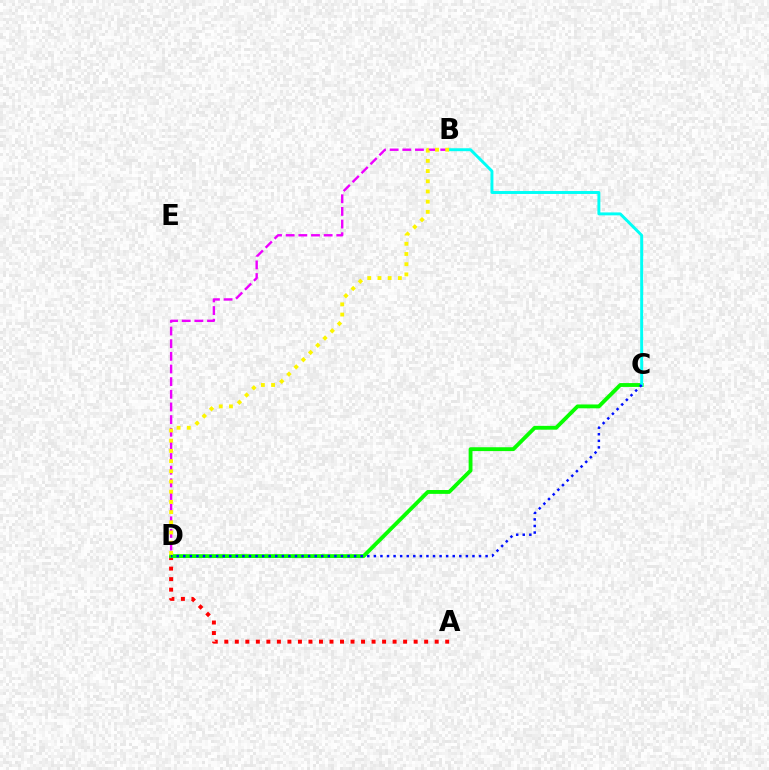{('B', 'D'): [{'color': '#ee00ff', 'line_style': 'dashed', 'thickness': 1.72}, {'color': '#fcf500', 'line_style': 'dotted', 'thickness': 2.77}], ('A', 'D'): [{'color': '#ff0000', 'line_style': 'dotted', 'thickness': 2.86}], ('C', 'D'): [{'color': '#08ff00', 'line_style': 'solid', 'thickness': 2.77}, {'color': '#0010ff', 'line_style': 'dotted', 'thickness': 1.79}], ('B', 'C'): [{'color': '#00fff6', 'line_style': 'solid', 'thickness': 2.12}]}